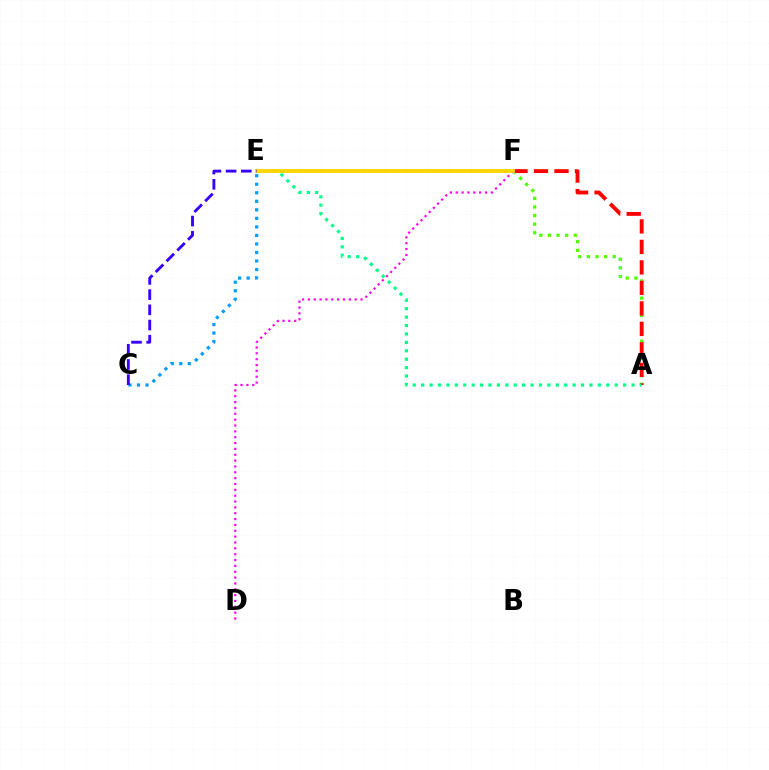{('A', 'F'): [{'color': '#4fff00', 'line_style': 'dotted', 'thickness': 2.34}, {'color': '#ff0000', 'line_style': 'dashed', 'thickness': 2.78}], ('C', 'E'): [{'color': '#009eff', 'line_style': 'dotted', 'thickness': 2.32}, {'color': '#3700ff', 'line_style': 'dashed', 'thickness': 2.07}], ('A', 'E'): [{'color': '#00ff86', 'line_style': 'dotted', 'thickness': 2.29}], ('D', 'F'): [{'color': '#ff00ed', 'line_style': 'dotted', 'thickness': 1.59}], ('E', 'F'): [{'color': '#ffd500', 'line_style': 'solid', 'thickness': 2.75}]}